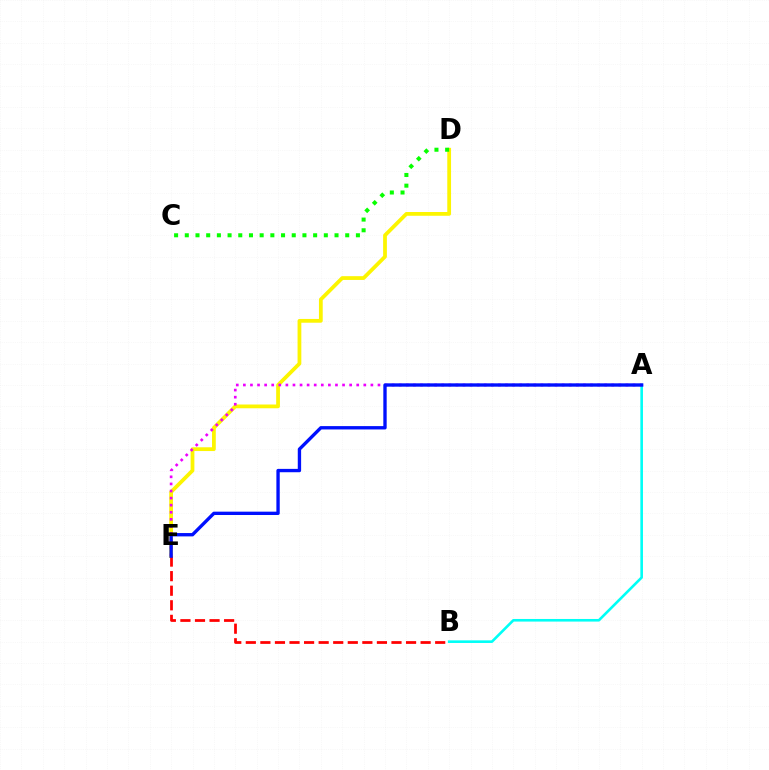{('D', 'E'): [{'color': '#fcf500', 'line_style': 'solid', 'thickness': 2.71}], ('B', 'E'): [{'color': '#ff0000', 'line_style': 'dashed', 'thickness': 1.98}], ('C', 'D'): [{'color': '#08ff00', 'line_style': 'dotted', 'thickness': 2.91}], ('A', 'B'): [{'color': '#00fff6', 'line_style': 'solid', 'thickness': 1.88}], ('A', 'E'): [{'color': '#ee00ff', 'line_style': 'dotted', 'thickness': 1.92}, {'color': '#0010ff', 'line_style': 'solid', 'thickness': 2.41}]}